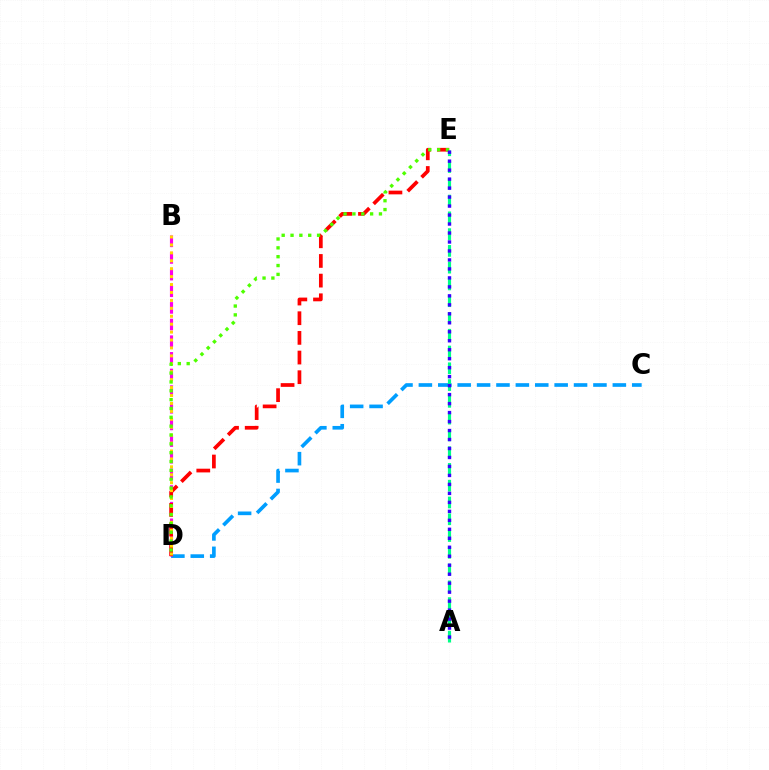{('C', 'D'): [{'color': '#009eff', 'line_style': 'dashed', 'thickness': 2.63}], ('B', 'D'): [{'color': '#ff00ed', 'line_style': 'dashed', 'thickness': 2.26}, {'color': '#ffd500', 'line_style': 'dotted', 'thickness': 2.15}], ('D', 'E'): [{'color': '#ff0000', 'line_style': 'dashed', 'thickness': 2.67}, {'color': '#4fff00', 'line_style': 'dotted', 'thickness': 2.4}], ('A', 'E'): [{'color': '#00ff86', 'line_style': 'dashed', 'thickness': 2.28}, {'color': '#3700ff', 'line_style': 'dotted', 'thickness': 2.44}]}